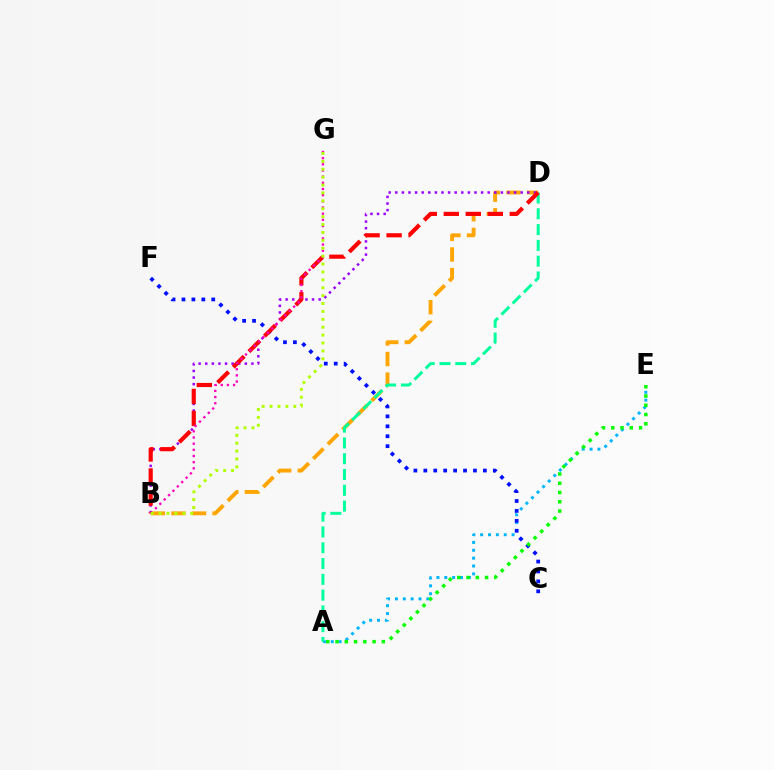{('A', 'E'): [{'color': '#00b5ff', 'line_style': 'dotted', 'thickness': 2.14}, {'color': '#08ff00', 'line_style': 'dotted', 'thickness': 2.52}], ('B', 'D'): [{'color': '#ffa500', 'line_style': 'dashed', 'thickness': 2.79}, {'color': '#9b00ff', 'line_style': 'dotted', 'thickness': 1.79}, {'color': '#ff0000', 'line_style': 'dashed', 'thickness': 2.99}], ('A', 'D'): [{'color': '#00ff9d', 'line_style': 'dashed', 'thickness': 2.15}], ('C', 'F'): [{'color': '#0010ff', 'line_style': 'dotted', 'thickness': 2.7}], ('B', 'G'): [{'color': '#ff00bd', 'line_style': 'dotted', 'thickness': 1.68}, {'color': '#b3ff00', 'line_style': 'dotted', 'thickness': 2.15}]}